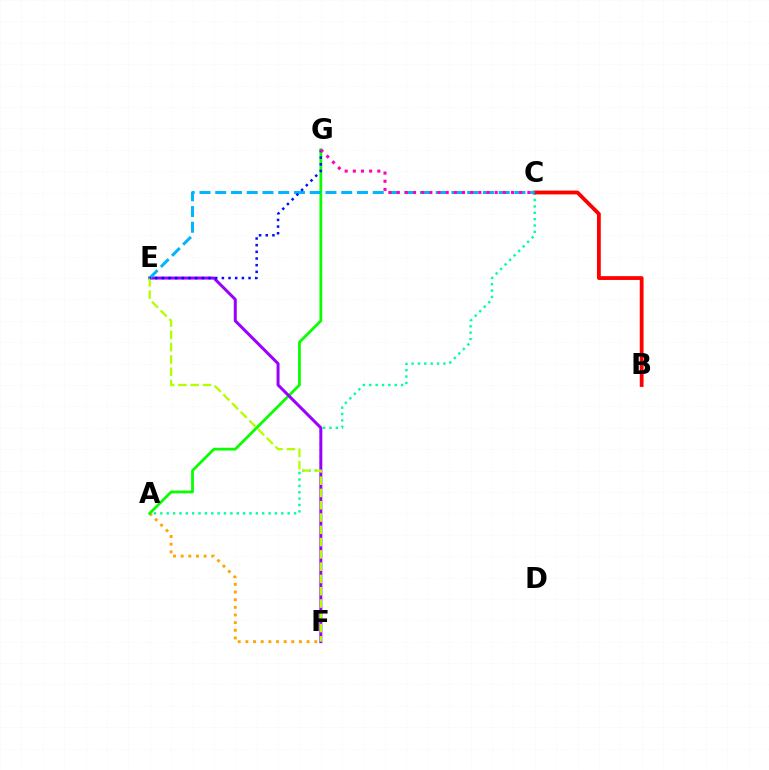{('A', 'F'): [{'color': '#ffa500', 'line_style': 'dotted', 'thickness': 2.08}], ('A', 'C'): [{'color': '#00ff9d', 'line_style': 'dotted', 'thickness': 1.73}], ('A', 'G'): [{'color': '#08ff00', 'line_style': 'solid', 'thickness': 2.0}], ('B', 'C'): [{'color': '#ff0000', 'line_style': 'solid', 'thickness': 2.74}], ('E', 'F'): [{'color': '#9b00ff', 'line_style': 'solid', 'thickness': 2.15}, {'color': '#b3ff00', 'line_style': 'dashed', 'thickness': 1.67}], ('C', 'E'): [{'color': '#00b5ff', 'line_style': 'dashed', 'thickness': 2.14}], ('E', 'G'): [{'color': '#0010ff', 'line_style': 'dotted', 'thickness': 1.81}], ('C', 'G'): [{'color': '#ff00bd', 'line_style': 'dotted', 'thickness': 2.22}]}